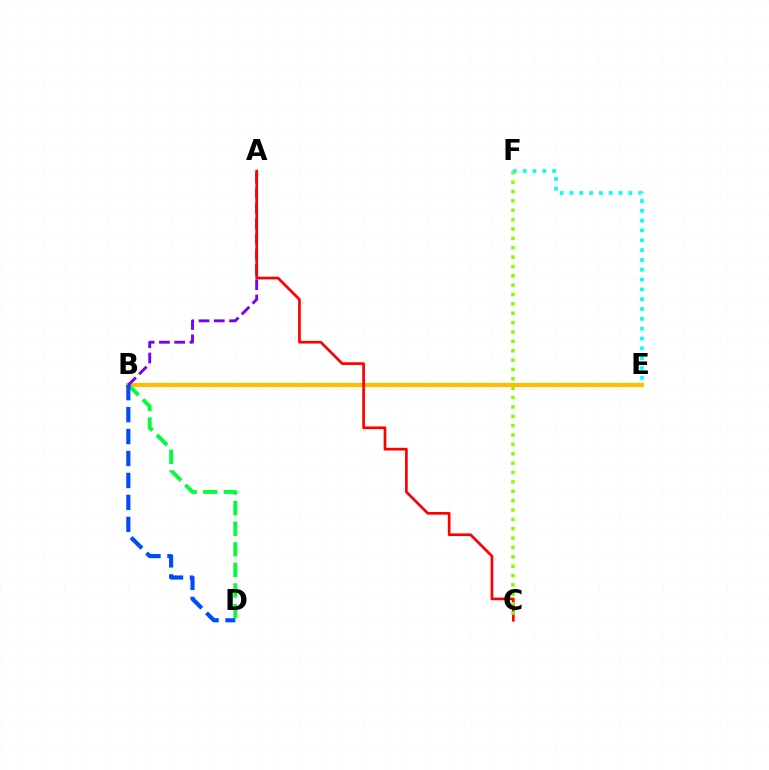{('B', 'E'): [{'color': '#ff00cf', 'line_style': 'dotted', 'thickness': 2.13}, {'color': '#ffbd00', 'line_style': 'solid', 'thickness': 2.99}], ('B', 'D'): [{'color': '#00ff39', 'line_style': 'dashed', 'thickness': 2.8}, {'color': '#004bff', 'line_style': 'dashed', 'thickness': 2.98}], ('A', 'B'): [{'color': '#7200ff', 'line_style': 'dashed', 'thickness': 2.07}], ('A', 'C'): [{'color': '#ff0000', 'line_style': 'solid', 'thickness': 1.94}], ('C', 'F'): [{'color': '#84ff00', 'line_style': 'dotted', 'thickness': 2.55}], ('E', 'F'): [{'color': '#00fff6', 'line_style': 'dotted', 'thickness': 2.67}]}